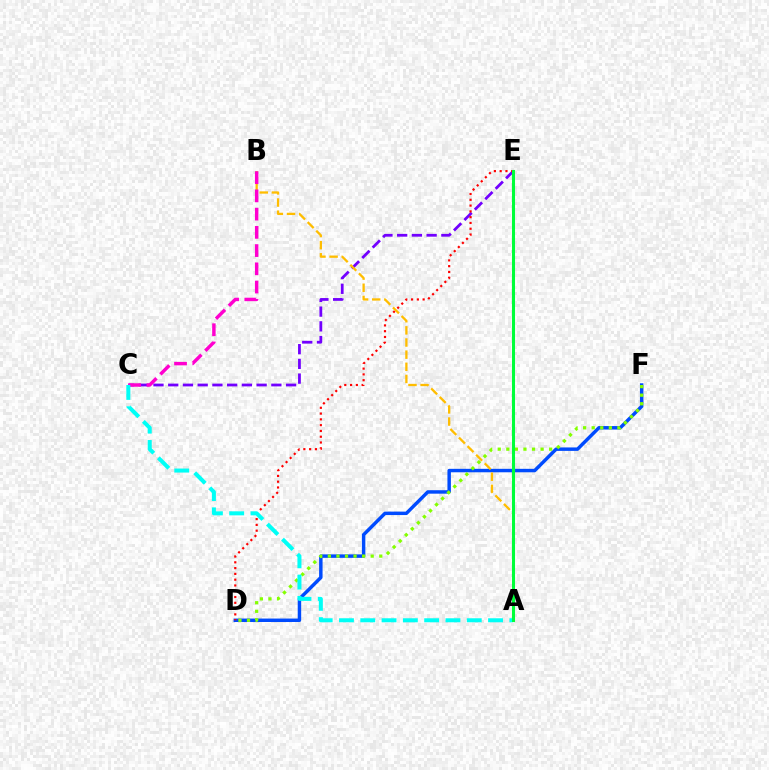{('D', 'F'): [{'color': '#004bff', 'line_style': 'solid', 'thickness': 2.49}, {'color': '#84ff00', 'line_style': 'dotted', 'thickness': 2.33}], ('C', 'E'): [{'color': '#7200ff', 'line_style': 'dashed', 'thickness': 2.0}], ('D', 'E'): [{'color': '#ff0000', 'line_style': 'dotted', 'thickness': 1.57}], ('A', 'B'): [{'color': '#ffbd00', 'line_style': 'dashed', 'thickness': 1.65}], ('B', 'C'): [{'color': '#ff00cf', 'line_style': 'dashed', 'thickness': 2.48}], ('A', 'C'): [{'color': '#00fff6', 'line_style': 'dashed', 'thickness': 2.89}], ('A', 'E'): [{'color': '#00ff39', 'line_style': 'solid', 'thickness': 2.2}]}